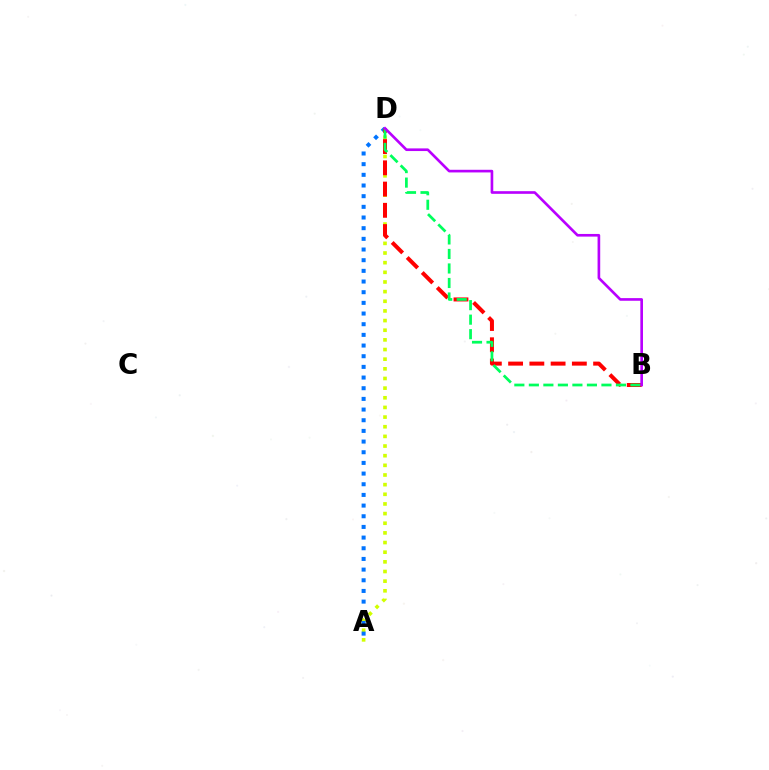{('A', 'D'): [{'color': '#d1ff00', 'line_style': 'dotted', 'thickness': 2.62}, {'color': '#0074ff', 'line_style': 'dotted', 'thickness': 2.9}], ('B', 'D'): [{'color': '#ff0000', 'line_style': 'dashed', 'thickness': 2.89}, {'color': '#00ff5c', 'line_style': 'dashed', 'thickness': 1.97}, {'color': '#b900ff', 'line_style': 'solid', 'thickness': 1.91}]}